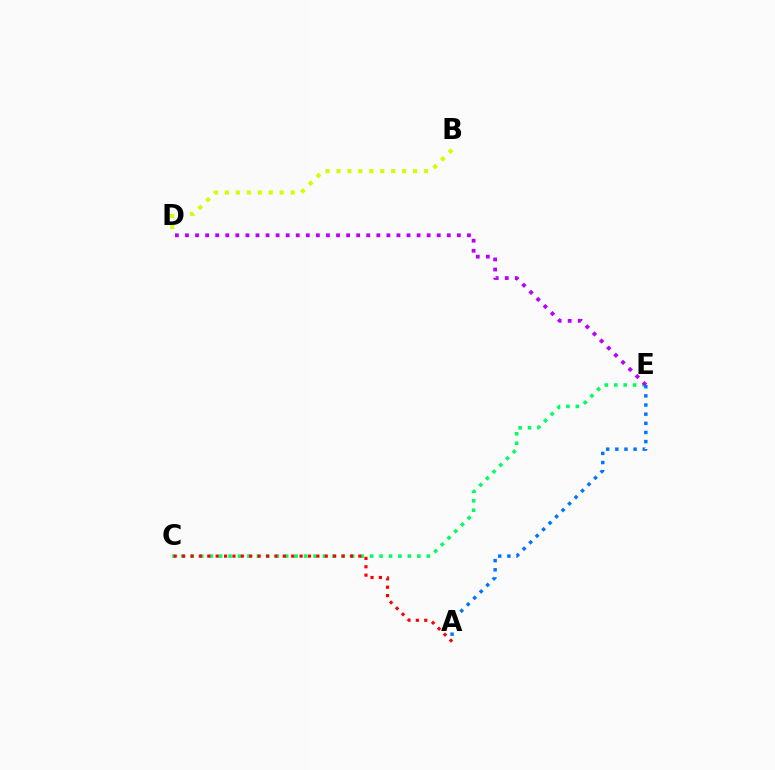{('C', 'E'): [{'color': '#00ff5c', 'line_style': 'dotted', 'thickness': 2.56}], ('B', 'D'): [{'color': '#d1ff00', 'line_style': 'dotted', 'thickness': 2.97}], ('D', 'E'): [{'color': '#b900ff', 'line_style': 'dotted', 'thickness': 2.74}], ('A', 'C'): [{'color': '#ff0000', 'line_style': 'dotted', 'thickness': 2.28}], ('A', 'E'): [{'color': '#0074ff', 'line_style': 'dotted', 'thickness': 2.48}]}